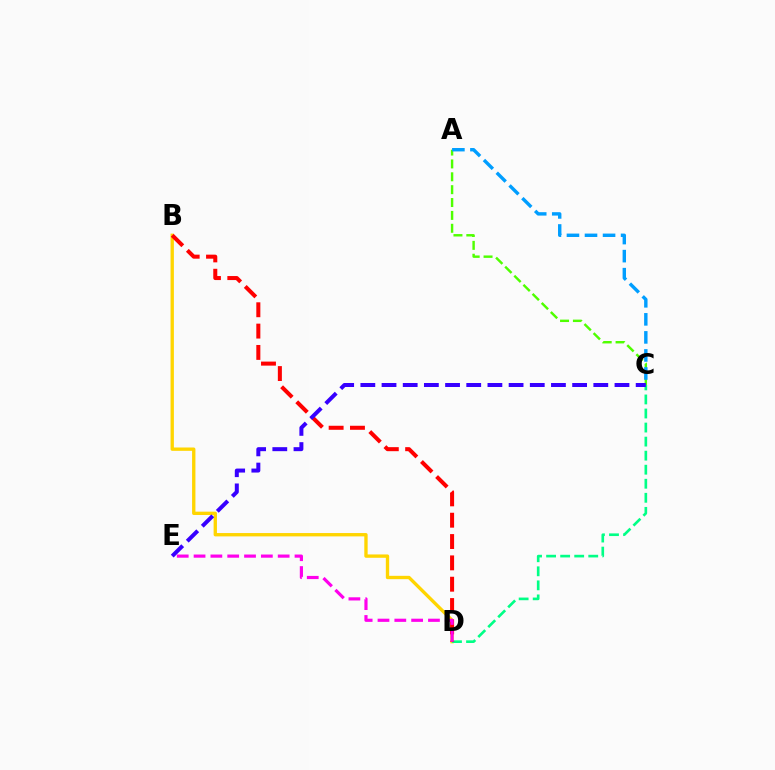{('B', 'D'): [{'color': '#ffd500', 'line_style': 'solid', 'thickness': 2.41}, {'color': '#ff0000', 'line_style': 'dashed', 'thickness': 2.9}], ('C', 'D'): [{'color': '#00ff86', 'line_style': 'dashed', 'thickness': 1.91}], ('D', 'E'): [{'color': '#ff00ed', 'line_style': 'dashed', 'thickness': 2.29}], ('A', 'C'): [{'color': '#4fff00', 'line_style': 'dashed', 'thickness': 1.75}, {'color': '#009eff', 'line_style': 'dashed', 'thickness': 2.45}], ('C', 'E'): [{'color': '#3700ff', 'line_style': 'dashed', 'thickness': 2.88}]}